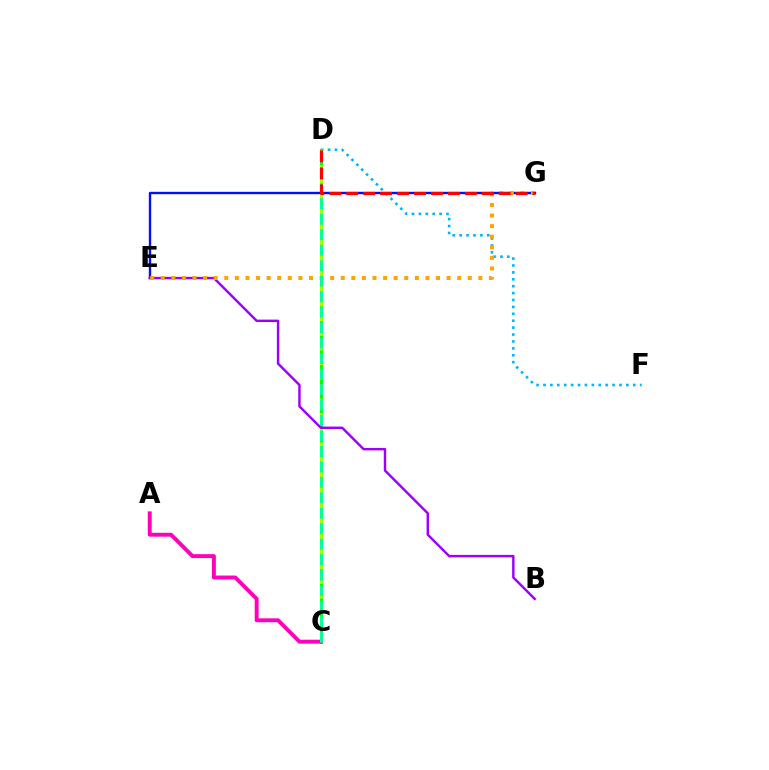{('D', 'F'): [{'color': '#00b5ff', 'line_style': 'dotted', 'thickness': 1.88}], ('C', 'D'): [{'color': '#08ff00', 'line_style': 'solid', 'thickness': 2.15}, {'color': '#b3ff00', 'line_style': 'dashed', 'thickness': 1.98}, {'color': '#00ff9d', 'line_style': 'dashed', 'thickness': 2.1}], ('E', 'G'): [{'color': '#0010ff', 'line_style': 'solid', 'thickness': 1.71}, {'color': '#ffa500', 'line_style': 'dotted', 'thickness': 2.88}], ('A', 'C'): [{'color': '#ff00bd', 'line_style': 'solid', 'thickness': 2.82}], ('B', 'E'): [{'color': '#9b00ff', 'line_style': 'solid', 'thickness': 1.75}], ('D', 'G'): [{'color': '#ff0000', 'line_style': 'dashed', 'thickness': 2.3}]}